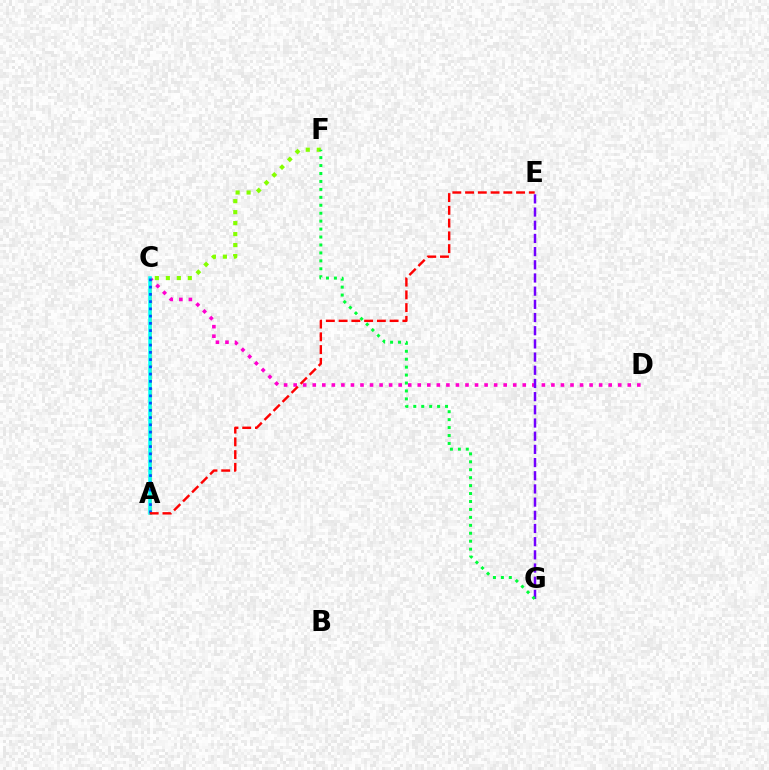{('C', 'D'): [{'color': '#ff00cf', 'line_style': 'dotted', 'thickness': 2.59}], ('A', 'C'): [{'color': '#ffbd00', 'line_style': 'solid', 'thickness': 1.81}, {'color': '#00fff6', 'line_style': 'solid', 'thickness': 2.53}, {'color': '#004bff', 'line_style': 'dotted', 'thickness': 1.97}], ('C', 'F'): [{'color': '#84ff00', 'line_style': 'dotted', 'thickness': 2.98}], ('E', 'G'): [{'color': '#7200ff', 'line_style': 'dashed', 'thickness': 1.79}], ('F', 'G'): [{'color': '#00ff39', 'line_style': 'dotted', 'thickness': 2.16}], ('A', 'E'): [{'color': '#ff0000', 'line_style': 'dashed', 'thickness': 1.73}]}